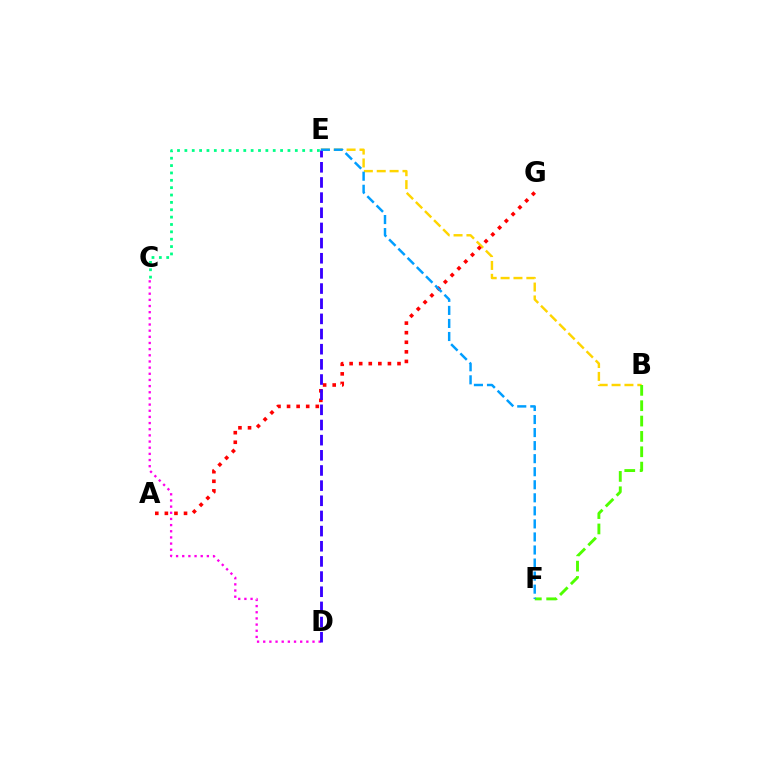{('C', 'E'): [{'color': '#00ff86', 'line_style': 'dotted', 'thickness': 2.0}], ('B', 'E'): [{'color': '#ffd500', 'line_style': 'dashed', 'thickness': 1.75}], ('A', 'G'): [{'color': '#ff0000', 'line_style': 'dotted', 'thickness': 2.6}], ('B', 'F'): [{'color': '#4fff00', 'line_style': 'dashed', 'thickness': 2.09}], ('C', 'D'): [{'color': '#ff00ed', 'line_style': 'dotted', 'thickness': 1.67}], ('D', 'E'): [{'color': '#3700ff', 'line_style': 'dashed', 'thickness': 2.06}], ('E', 'F'): [{'color': '#009eff', 'line_style': 'dashed', 'thickness': 1.77}]}